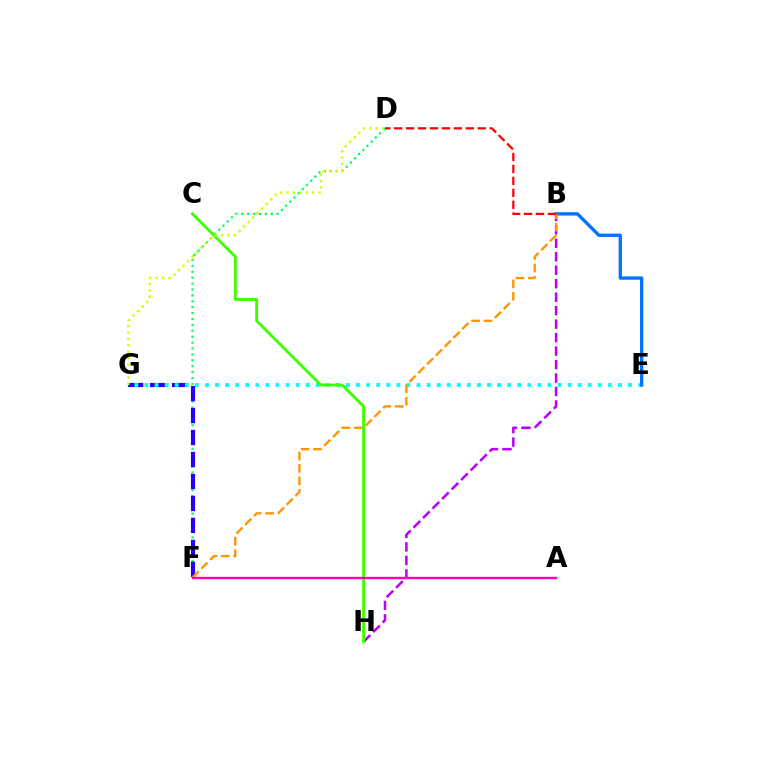{('D', 'F'): [{'color': '#00ff5c', 'line_style': 'dotted', 'thickness': 1.6}], ('F', 'G'): [{'color': '#2500ff', 'line_style': 'dashed', 'thickness': 2.99}], ('B', 'H'): [{'color': '#b900ff', 'line_style': 'dashed', 'thickness': 1.83}], ('E', 'G'): [{'color': '#00fff6', 'line_style': 'dotted', 'thickness': 2.74}], ('B', 'E'): [{'color': '#0074ff', 'line_style': 'solid', 'thickness': 2.4}], ('B', 'F'): [{'color': '#ff9400', 'line_style': 'dashed', 'thickness': 1.69}], ('C', 'H'): [{'color': '#3dff00', 'line_style': 'solid', 'thickness': 2.07}], ('A', 'F'): [{'color': '#ff00ac', 'line_style': 'solid', 'thickness': 1.72}], ('D', 'G'): [{'color': '#d1ff00', 'line_style': 'dotted', 'thickness': 1.74}], ('B', 'D'): [{'color': '#ff0000', 'line_style': 'dashed', 'thickness': 1.62}]}